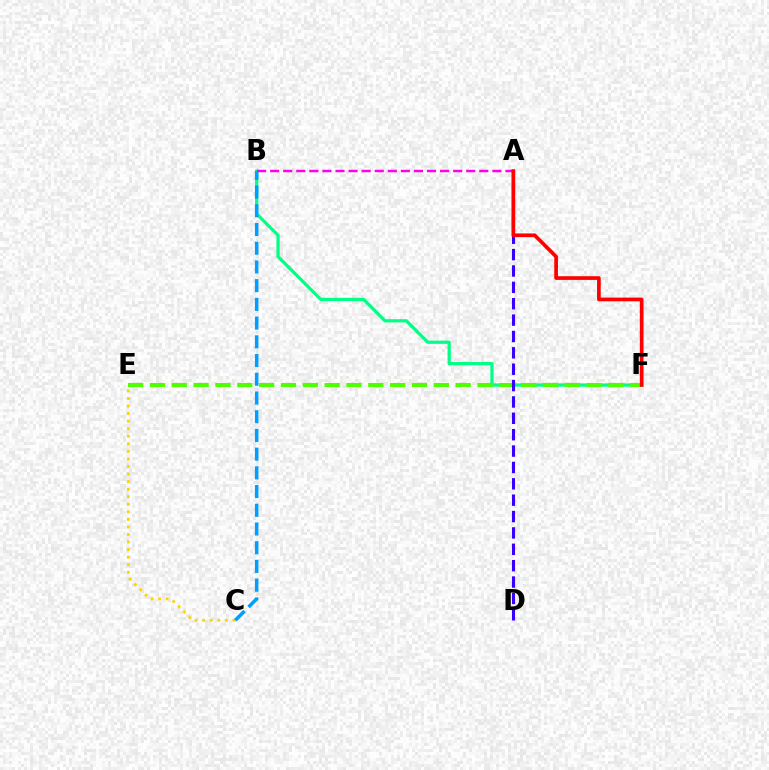{('B', 'F'): [{'color': '#00ff86', 'line_style': 'solid', 'thickness': 2.32}], ('E', 'F'): [{'color': '#4fff00', 'line_style': 'dashed', 'thickness': 2.97}], ('A', 'D'): [{'color': '#3700ff', 'line_style': 'dashed', 'thickness': 2.22}], ('A', 'B'): [{'color': '#ff00ed', 'line_style': 'dashed', 'thickness': 1.78}], ('C', 'E'): [{'color': '#ffd500', 'line_style': 'dotted', 'thickness': 2.05}], ('B', 'C'): [{'color': '#009eff', 'line_style': 'dashed', 'thickness': 2.54}], ('A', 'F'): [{'color': '#ff0000', 'line_style': 'solid', 'thickness': 2.66}]}